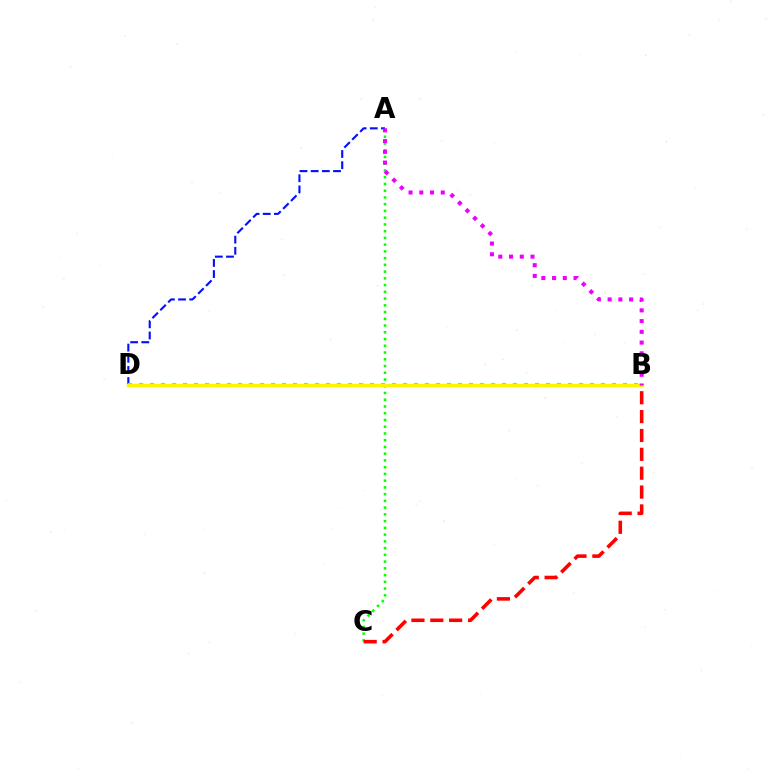{('A', 'C'): [{'color': '#08ff00', 'line_style': 'dotted', 'thickness': 1.83}], ('A', 'D'): [{'color': '#0010ff', 'line_style': 'dashed', 'thickness': 1.52}], ('B', 'D'): [{'color': '#00fff6', 'line_style': 'dotted', 'thickness': 2.99}, {'color': '#fcf500', 'line_style': 'solid', 'thickness': 2.44}], ('A', 'B'): [{'color': '#ee00ff', 'line_style': 'dotted', 'thickness': 2.92}], ('B', 'C'): [{'color': '#ff0000', 'line_style': 'dashed', 'thickness': 2.56}]}